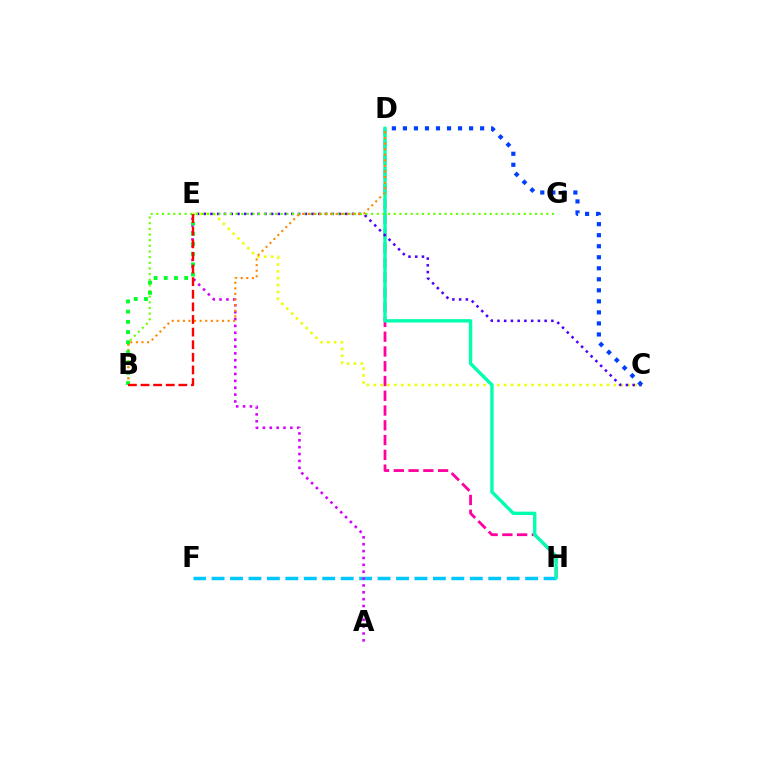{('D', 'H'): [{'color': '#ff00a0', 'line_style': 'dashed', 'thickness': 2.01}, {'color': '#00ffaf', 'line_style': 'solid', 'thickness': 2.42}], ('F', 'H'): [{'color': '#00c7ff', 'line_style': 'dashed', 'thickness': 2.51}], ('C', 'E'): [{'color': '#eeff00', 'line_style': 'dotted', 'thickness': 1.86}, {'color': '#4f00ff', 'line_style': 'dotted', 'thickness': 1.83}], ('A', 'E'): [{'color': '#d600ff', 'line_style': 'dotted', 'thickness': 1.87}], ('B', 'G'): [{'color': '#66ff00', 'line_style': 'dotted', 'thickness': 1.54}], ('B', 'D'): [{'color': '#ff8800', 'line_style': 'dotted', 'thickness': 1.52}], ('C', 'D'): [{'color': '#003fff', 'line_style': 'dotted', 'thickness': 3.0}], ('B', 'E'): [{'color': '#00ff27', 'line_style': 'dotted', 'thickness': 2.77}, {'color': '#ff0000', 'line_style': 'dashed', 'thickness': 1.71}]}